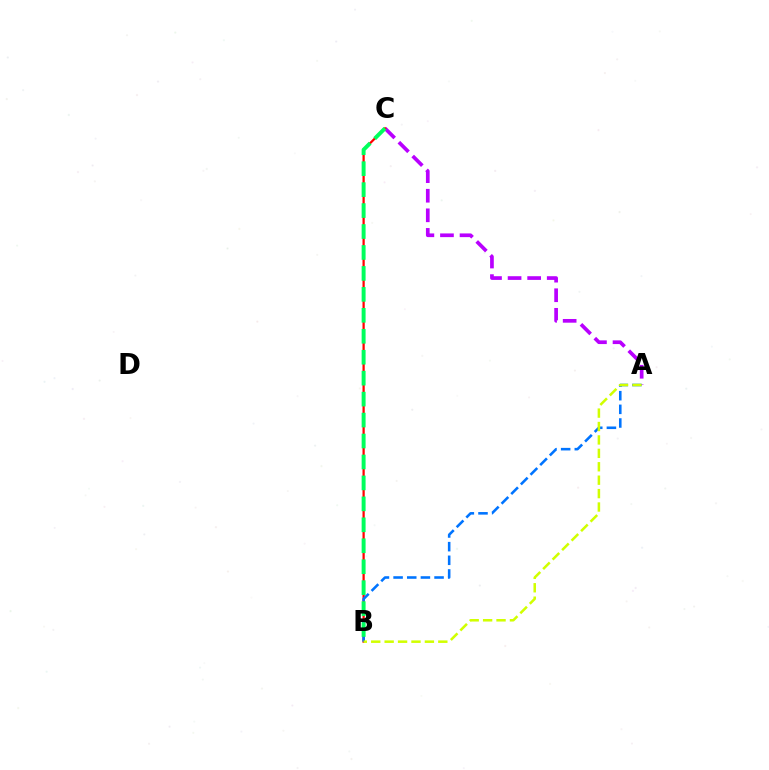{('A', 'C'): [{'color': '#b900ff', 'line_style': 'dashed', 'thickness': 2.66}], ('B', 'C'): [{'color': '#ff0000', 'line_style': 'solid', 'thickness': 1.61}, {'color': '#00ff5c', 'line_style': 'dashed', 'thickness': 2.85}], ('A', 'B'): [{'color': '#0074ff', 'line_style': 'dashed', 'thickness': 1.85}, {'color': '#d1ff00', 'line_style': 'dashed', 'thickness': 1.82}]}